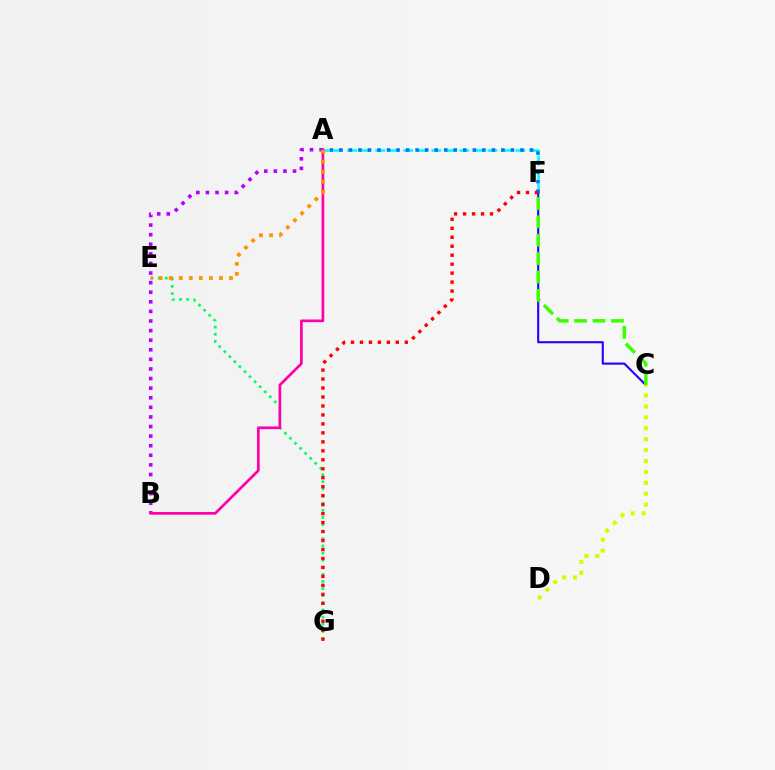{('A', 'F'): [{'color': '#00fff6', 'line_style': 'dashed', 'thickness': 1.91}, {'color': '#0074ff', 'line_style': 'dotted', 'thickness': 2.59}], ('C', 'F'): [{'color': '#2500ff', 'line_style': 'solid', 'thickness': 1.51}, {'color': '#3dff00', 'line_style': 'dashed', 'thickness': 2.5}], ('E', 'G'): [{'color': '#00ff5c', 'line_style': 'dotted', 'thickness': 1.94}], ('A', 'B'): [{'color': '#b900ff', 'line_style': 'dotted', 'thickness': 2.61}, {'color': '#ff00ac', 'line_style': 'solid', 'thickness': 1.94}], ('C', 'D'): [{'color': '#d1ff00', 'line_style': 'dotted', 'thickness': 2.97}], ('A', 'E'): [{'color': '#ff9400', 'line_style': 'dotted', 'thickness': 2.73}], ('F', 'G'): [{'color': '#ff0000', 'line_style': 'dotted', 'thickness': 2.44}]}